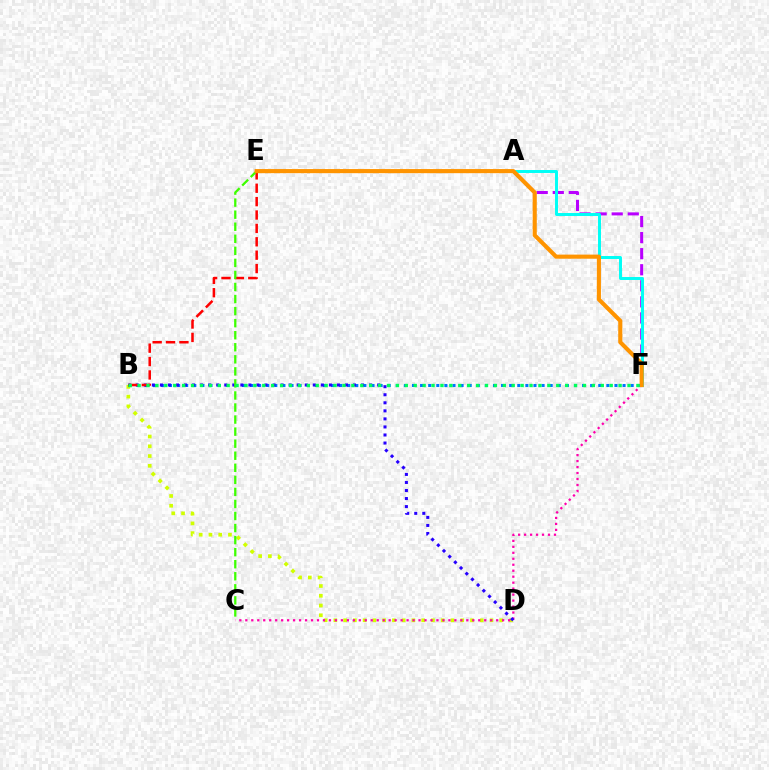{('A', 'F'): [{'color': '#b900ff', 'line_style': 'dashed', 'thickness': 2.18}, {'color': '#00fff6', 'line_style': 'solid', 'thickness': 2.13}], ('B', 'D'): [{'color': '#d1ff00', 'line_style': 'dotted', 'thickness': 2.65}, {'color': '#2500ff', 'line_style': 'dotted', 'thickness': 2.19}], ('C', 'F'): [{'color': '#ff00ac', 'line_style': 'dotted', 'thickness': 1.62}], ('B', 'F'): [{'color': '#0074ff', 'line_style': 'dotted', 'thickness': 2.2}, {'color': '#00ff5c', 'line_style': 'dotted', 'thickness': 2.42}], ('B', 'E'): [{'color': '#ff0000', 'line_style': 'dashed', 'thickness': 1.82}], ('C', 'E'): [{'color': '#3dff00', 'line_style': 'dashed', 'thickness': 1.64}], ('E', 'F'): [{'color': '#ff9400', 'line_style': 'solid', 'thickness': 2.96}]}